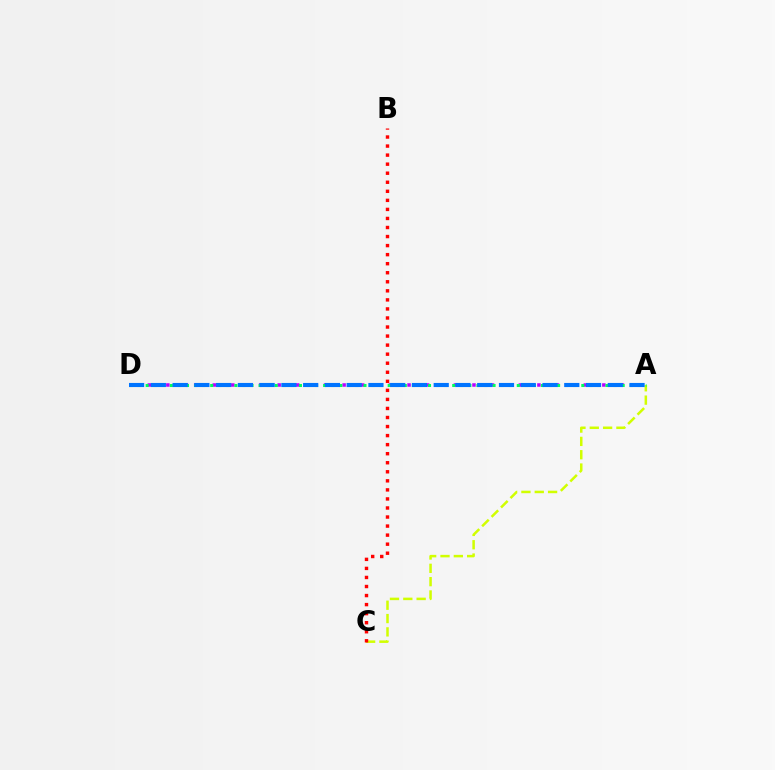{('A', 'D'): [{'color': '#b900ff', 'line_style': 'dotted', 'thickness': 2.52}, {'color': '#00ff5c', 'line_style': 'dotted', 'thickness': 2.19}, {'color': '#0074ff', 'line_style': 'dashed', 'thickness': 2.96}], ('A', 'C'): [{'color': '#d1ff00', 'line_style': 'dashed', 'thickness': 1.81}], ('B', 'C'): [{'color': '#ff0000', 'line_style': 'dotted', 'thickness': 2.46}]}